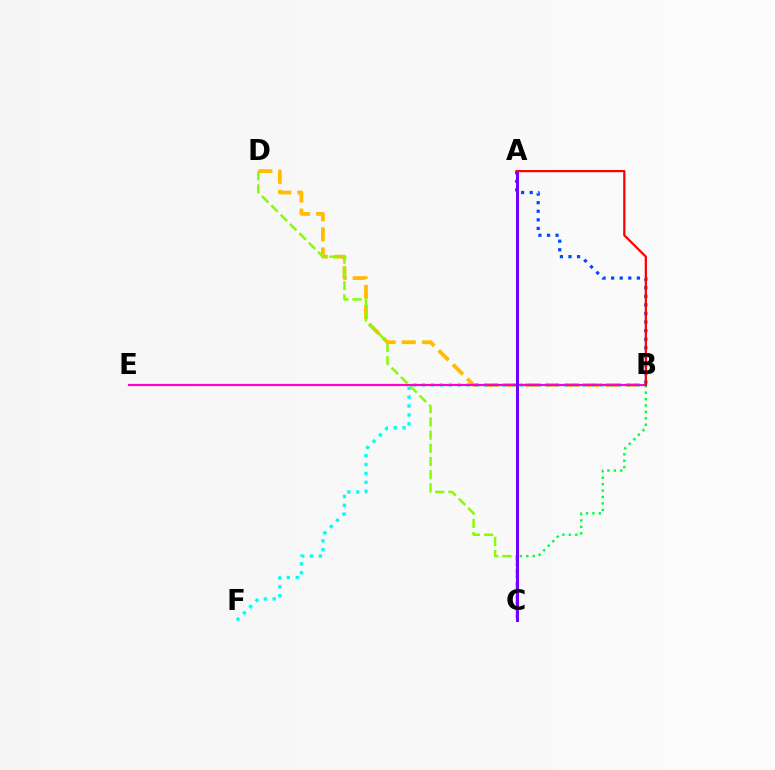{('B', 'D'): [{'color': '#ffbd00', 'line_style': 'dashed', 'thickness': 2.73}], ('A', 'B'): [{'color': '#004bff', 'line_style': 'dotted', 'thickness': 2.33}, {'color': '#ff0000', 'line_style': 'solid', 'thickness': 1.62}], ('B', 'F'): [{'color': '#00fff6', 'line_style': 'dotted', 'thickness': 2.42}], ('B', 'C'): [{'color': '#00ff39', 'line_style': 'dotted', 'thickness': 1.74}], ('C', 'D'): [{'color': '#84ff00', 'line_style': 'dashed', 'thickness': 1.79}], ('B', 'E'): [{'color': '#ff00cf', 'line_style': 'solid', 'thickness': 1.57}], ('A', 'C'): [{'color': '#7200ff', 'line_style': 'solid', 'thickness': 2.17}]}